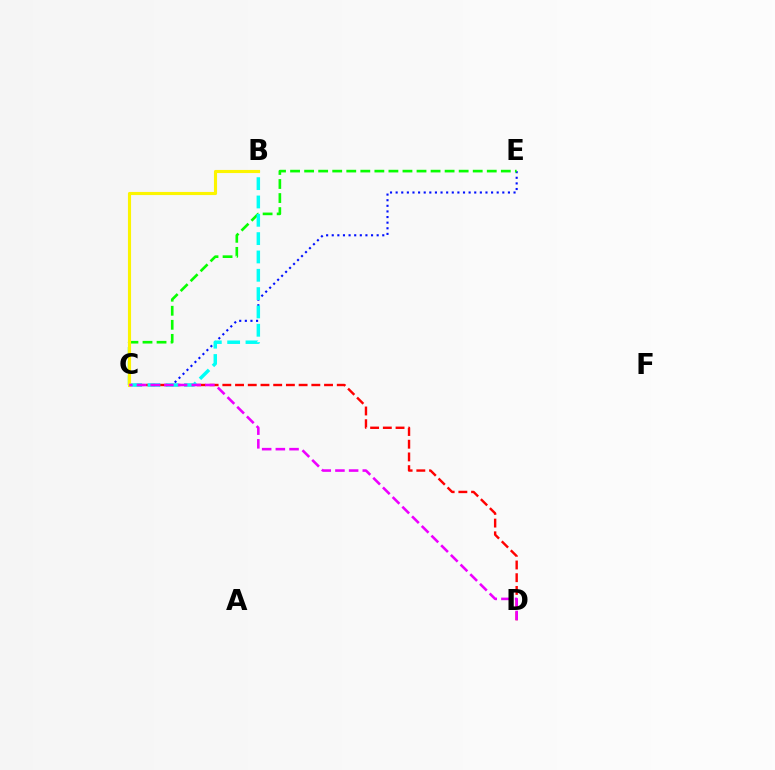{('C', 'E'): [{'color': '#0010ff', 'line_style': 'dotted', 'thickness': 1.53}, {'color': '#08ff00', 'line_style': 'dashed', 'thickness': 1.91}], ('C', 'D'): [{'color': '#ff0000', 'line_style': 'dashed', 'thickness': 1.73}, {'color': '#ee00ff', 'line_style': 'dashed', 'thickness': 1.86}], ('B', 'C'): [{'color': '#00fff6', 'line_style': 'dashed', 'thickness': 2.49}, {'color': '#fcf500', 'line_style': 'solid', 'thickness': 2.25}]}